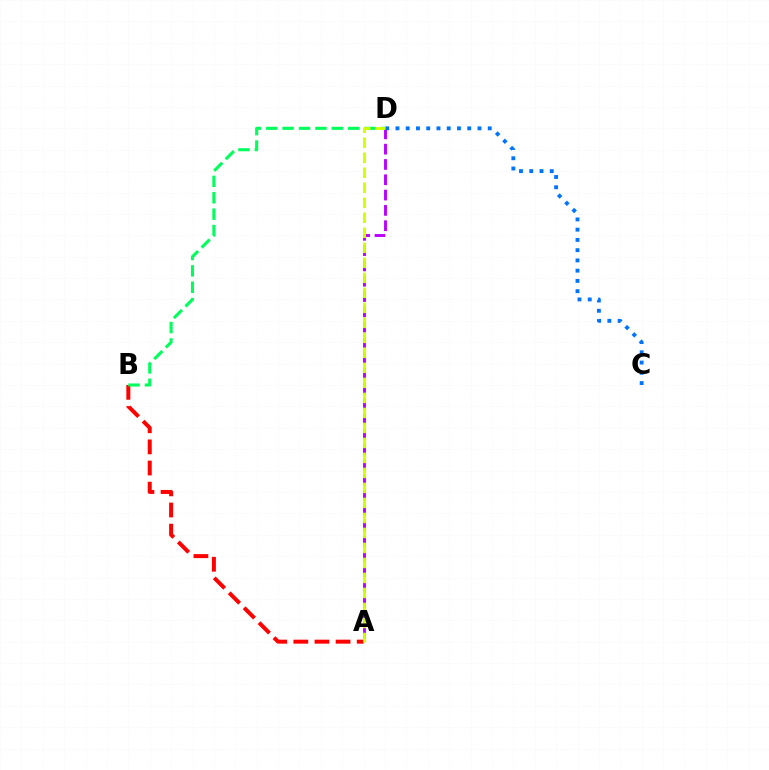{('A', 'D'): [{'color': '#b900ff', 'line_style': 'dashed', 'thickness': 2.08}, {'color': '#d1ff00', 'line_style': 'dashed', 'thickness': 2.04}], ('A', 'B'): [{'color': '#ff0000', 'line_style': 'dashed', 'thickness': 2.87}], ('C', 'D'): [{'color': '#0074ff', 'line_style': 'dotted', 'thickness': 2.79}], ('B', 'D'): [{'color': '#00ff5c', 'line_style': 'dashed', 'thickness': 2.23}]}